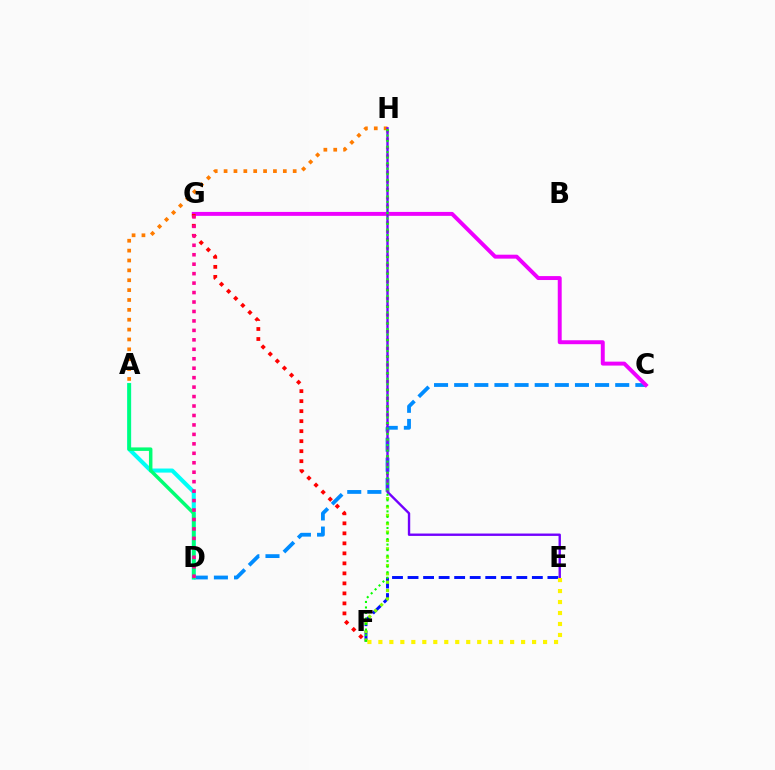{('C', 'D'): [{'color': '#008cff', 'line_style': 'dashed', 'thickness': 2.73}], ('A', 'D'): [{'color': '#00fff6', 'line_style': 'solid', 'thickness': 2.93}, {'color': '#00ff74', 'line_style': 'solid', 'thickness': 2.52}], ('C', 'G'): [{'color': '#ee00ff', 'line_style': 'solid', 'thickness': 2.84}], ('A', 'H'): [{'color': '#ff7c00', 'line_style': 'dotted', 'thickness': 2.68}], ('F', 'G'): [{'color': '#ff0000', 'line_style': 'dotted', 'thickness': 2.72}], ('E', 'F'): [{'color': '#0010ff', 'line_style': 'dashed', 'thickness': 2.11}, {'color': '#fcf500', 'line_style': 'dotted', 'thickness': 2.98}], ('F', 'H'): [{'color': '#84ff00', 'line_style': 'dotted', 'thickness': 2.27}, {'color': '#08ff00', 'line_style': 'dotted', 'thickness': 1.5}], ('E', 'H'): [{'color': '#7200ff', 'line_style': 'solid', 'thickness': 1.71}], ('D', 'G'): [{'color': '#ff0094', 'line_style': 'dotted', 'thickness': 2.57}]}